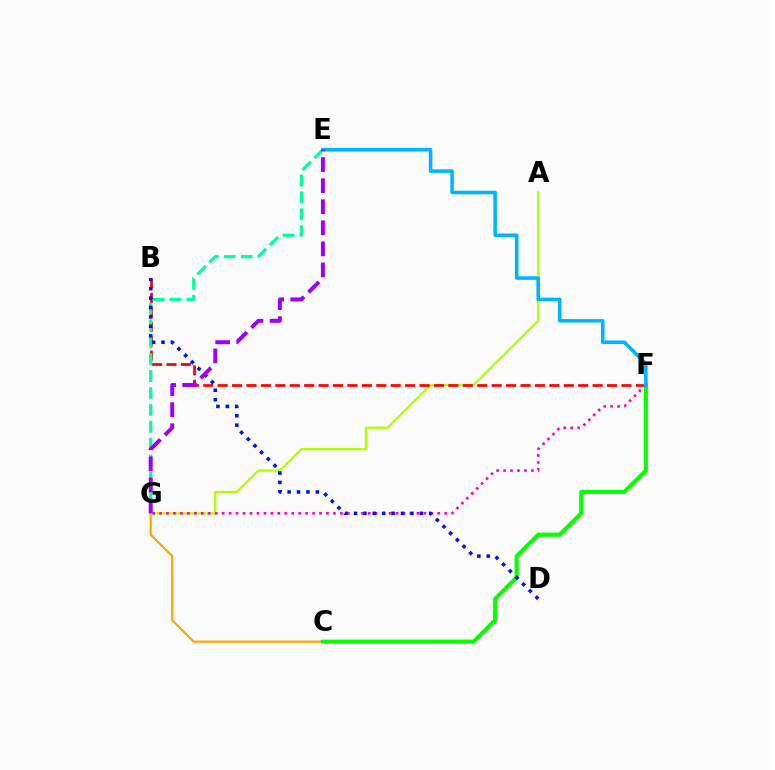{('C', 'G'): [{'color': '#ffa500', 'line_style': 'solid', 'thickness': 1.62}], ('A', 'G'): [{'color': '#b3ff00', 'line_style': 'solid', 'thickness': 1.65}], ('B', 'F'): [{'color': '#ff0000', 'line_style': 'dashed', 'thickness': 1.96}], ('C', 'F'): [{'color': '#08ff00', 'line_style': 'solid', 'thickness': 2.98}], ('E', 'G'): [{'color': '#00ff9d', 'line_style': 'dashed', 'thickness': 2.3}, {'color': '#9b00ff', 'line_style': 'dashed', 'thickness': 2.86}], ('F', 'G'): [{'color': '#ff00bd', 'line_style': 'dotted', 'thickness': 1.89}], ('B', 'D'): [{'color': '#0010ff', 'line_style': 'dotted', 'thickness': 2.55}], ('E', 'F'): [{'color': '#00b5ff', 'line_style': 'solid', 'thickness': 2.57}]}